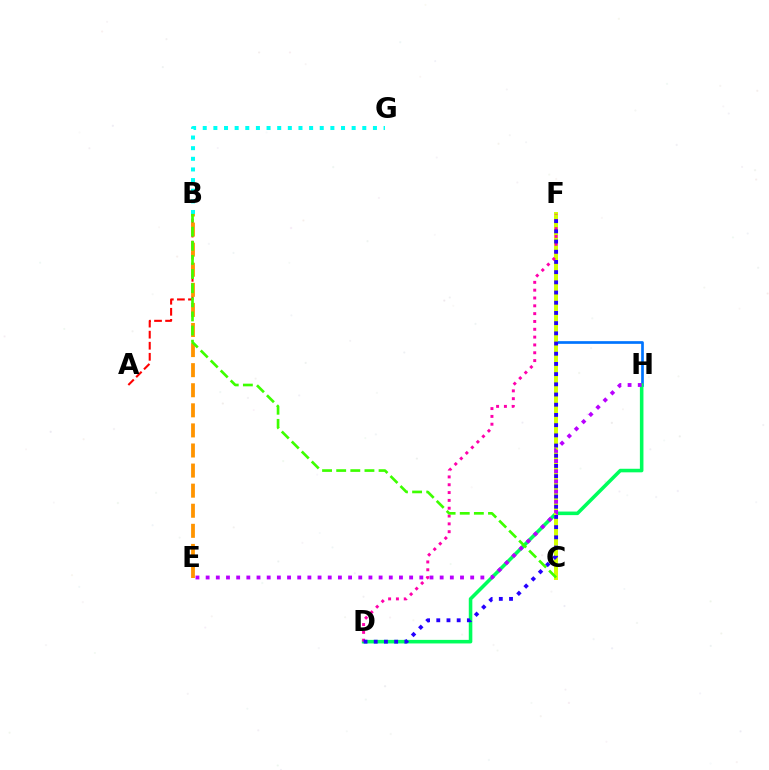{('F', 'H'): [{'color': '#0074ff', 'line_style': 'solid', 'thickness': 1.94}], ('D', 'H'): [{'color': '#00ff5c', 'line_style': 'solid', 'thickness': 2.57}], ('A', 'B'): [{'color': '#ff0000', 'line_style': 'dashed', 'thickness': 1.5}], ('B', 'G'): [{'color': '#00fff6', 'line_style': 'dotted', 'thickness': 2.89}], ('B', 'E'): [{'color': '#ff9400', 'line_style': 'dashed', 'thickness': 2.73}], ('C', 'F'): [{'color': '#d1ff00', 'line_style': 'solid', 'thickness': 2.85}], ('D', 'F'): [{'color': '#ff00ac', 'line_style': 'dotted', 'thickness': 2.13}, {'color': '#2500ff', 'line_style': 'dotted', 'thickness': 2.77}], ('B', 'C'): [{'color': '#3dff00', 'line_style': 'dashed', 'thickness': 1.92}], ('E', 'H'): [{'color': '#b900ff', 'line_style': 'dotted', 'thickness': 2.76}]}